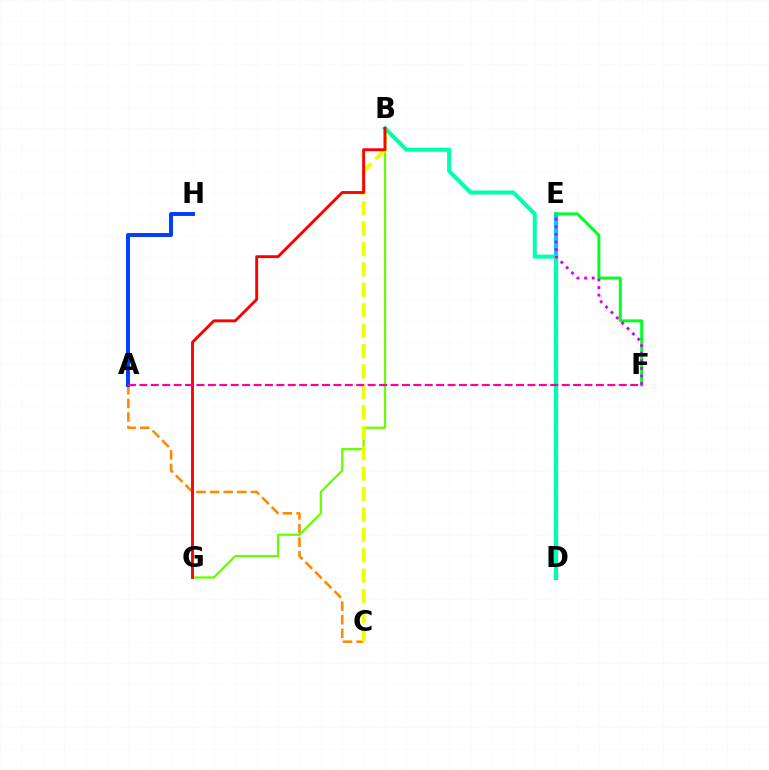{('A', 'C'): [{'color': '#ff8800', 'line_style': 'dashed', 'thickness': 1.85}], ('B', 'G'): [{'color': '#66ff00', 'line_style': 'solid', 'thickness': 1.63}, {'color': '#ff0000', 'line_style': 'solid', 'thickness': 2.08}], ('D', 'E'): [{'color': '#4f00ff', 'line_style': 'solid', 'thickness': 2.22}, {'color': '#00c7ff', 'line_style': 'solid', 'thickness': 2.88}], ('E', 'F'): [{'color': '#00ff27', 'line_style': 'solid', 'thickness': 2.14}, {'color': '#d600ff', 'line_style': 'dotted', 'thickness': 2.06}], ('B', 'C'): [{'color': '#eeff00', 'line_style': 'dashed', 'thickness': 2.77}], ('B', 'D'): [{'color': '#00ffaf', 'line_style': 'solid', 'thickness': 2.92}], ('A', 'H'): [{'color': '#003fff', 'line_style': 'solid', 'thickness': 2.85}], ('A', 'F'): [{'color': '#ff00a0', 'line_style': 'dashed', 'thickness': 1.55}]}